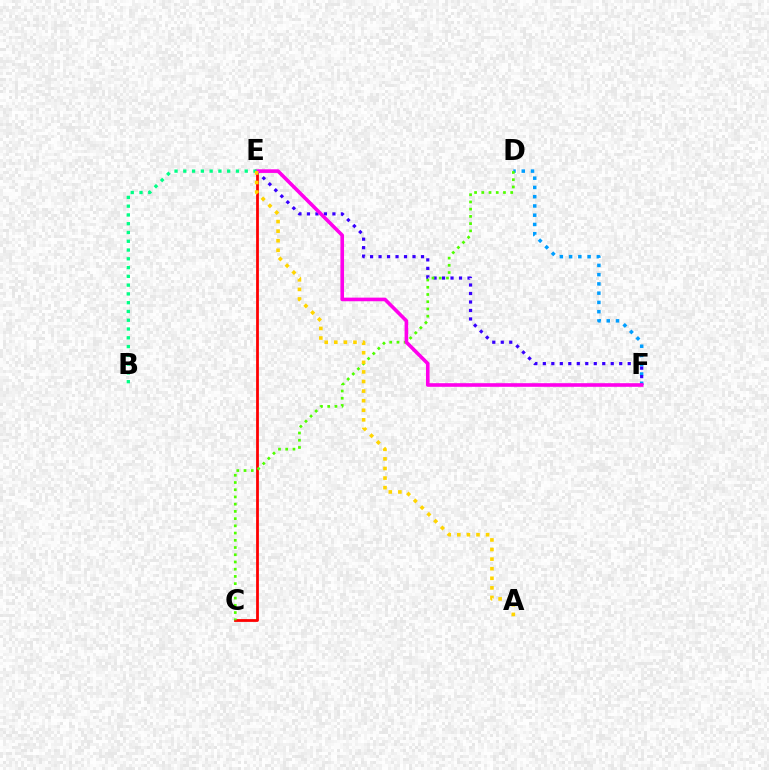{('D', 'F'): [{'color': '#009eff', 'line_style': 'dotted', 'thickness': 2.52}], ('C', 'E'): [{'color': '#ff0000', 'line_style': 'solid', 'thickness': 2.0}], ('E', 'F'): [{'color': '#3700ff', 'line_style': 'dotted', 'thickness': 2.31}, {'color': '#ff00ed', 'line_style': 'solid', 'thickness': 2.61}], ('C', 'D'): [{'color': '#4fff00', 'line_style': 'dotted', 'thickness': 1.96}], ('B', 'E'): [{'color': '#00ff86', 'line_style': 'dotted', 'thickness': 2.38}], ('A', 'E'): [{'color': '#ffd500', 'line_style': 'dotted', 'thickness': 2.6}]}